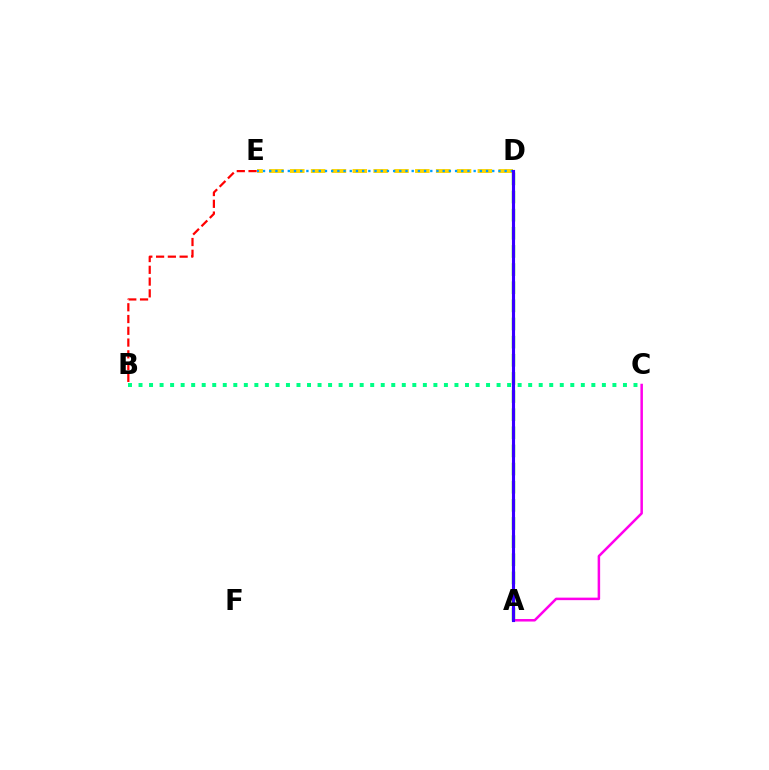{('D', 'E'): [{'color': '#ffd500', 'line_style': 'dashed', 'thickness': 2.83}, {'color': '#009eff', 'line_style': 'dotted', 'thickness': 1.68}], ('A', 'D'): [{'color': '#4fff00', 'line_style': 'dashed', 'thickness': 2.46}, {'color': '#3700ff', 'line_style': 'solid', 'thickness': 2.25}], ('A', 'C'): [{'color': '#ff00ed', 'line_style': 'solid', 'thickness': 1.81}], ('B', 'E'): [{'color': '#ff0000', 'line_style': 'dashed', 'thickness': 1.6}], ('B', 'C'): [{'color': '#00ff86', 'line_style': 'dotted', 'thickness': 2.86}]}